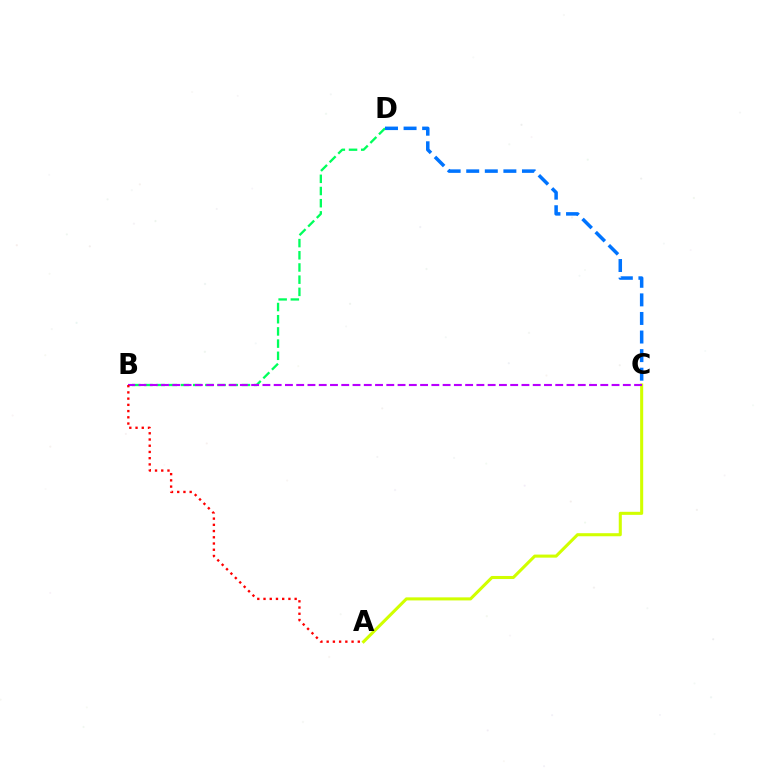{('B', 'D'): [{'color': '#00ff5c', 'line_style': 'dashed', 'thickness': 1.66}], ('A', 'C'): [{'color': '#d1ff00', 'line_style': 'solid', 'thickness': 2.2}], ('B', 'C'): [{'color': '#b900ff', 'line_style': 'dashed', 'thickness': 1.53}], ('C', 'D'): [{'color': '#0074ff', 'line_style': 'dashed', 'thickness': 2.52}], ('A', 'B'): [{'color': '#ff0000', 'line_style': 'dotted', 'thickness': 1.69}]}